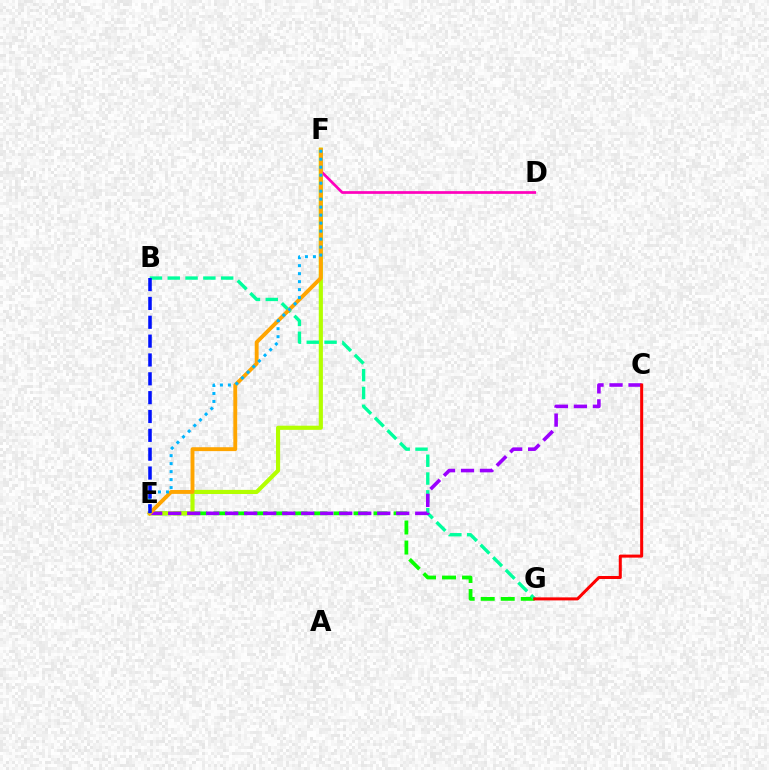{('E', 'G'): [{'color': '#08ff00', 'line_style': 'dashed', 'thickness': 2.72}], ('E', 'F'): [{'color': '#b3ff00', 'line_style': 'solid', 'thickness': 2.98}, {'color': '#ffa500', 'line_style': 'solid', 'thickness': 2.8}, {'color': '#00b5ff', 'line_style': 'dotted', 'thickness': 2.17}], ('B', 'G'): [{'color': '#00ff9d', 'line_style': 'dashed', 'thickness': 2.42}], ('C', 'E'): [{'color': '#9b00ff', 'line_style': 'dashed', 'thickness': 2.58}], ('D', 'F'): [{'color': '#ff00bd', 'line_style': 'solid', 'thickness': 1.95}], ('C', 'G'): [{'color': '#ff0000', 'line_style': 'solid', 'thickness': 2.18}], ('B', 'E'): [{'color': '#0010ff', 'line_style': 'dashed', 'thickness': 2.56}]}